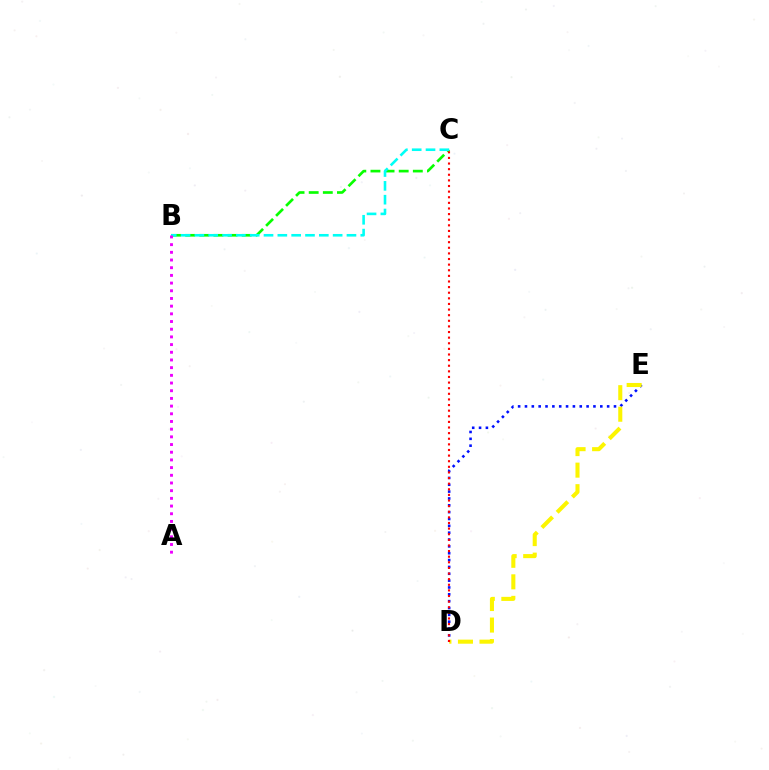{('B', 'C'): [{'color': '#08ff00', 'line_style': 'dashed', 'thickness': 1.92}, {'color': '#00fff6', 'line_style': 'dashed', 'thickness': 1.88}], ('D', 'E'): [{'color': '#0010ff', 'line_style': 'dotted', 'thickness': 1.86}, {'color': '#fcf500', 'line_style': 'dashed', 'thickness': 2.93}], ('C', 'D'): [{'color': '#ff0000', 'line_style': 'dotted', 'thickness': 1.53}], ('A', 'B'): [{'color': '#ee00ff', 'line_style': 'dotted', 'thickness': 2.09}]}